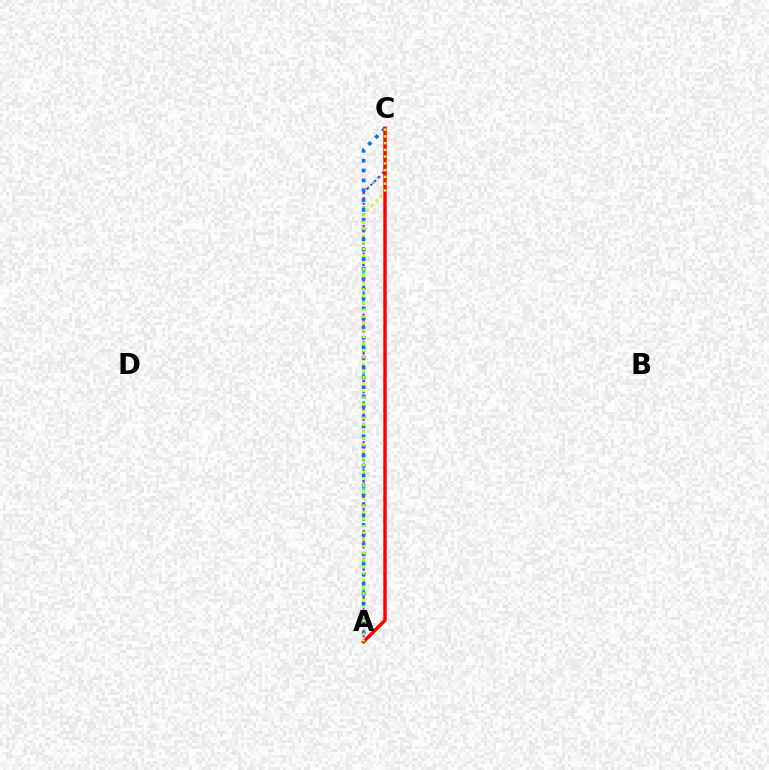{('A', 'C'): [{'color': '#00ff5c', 'line_style': 'dotted', 'thickness': 1.96}, {'color': '#b900ff', 'line_style': 'dotted', 'thickness': 1.51}, {'color': '#0074ff', 'line_style': 'dotted', 'thickness': 2.67}, {'color': '#ff0000', 'line_style': 'solid', 'thickness': 2.47}, {'color': '#d1ff00', 'line_style': 'dotted', 'thickness': 1.83}]}